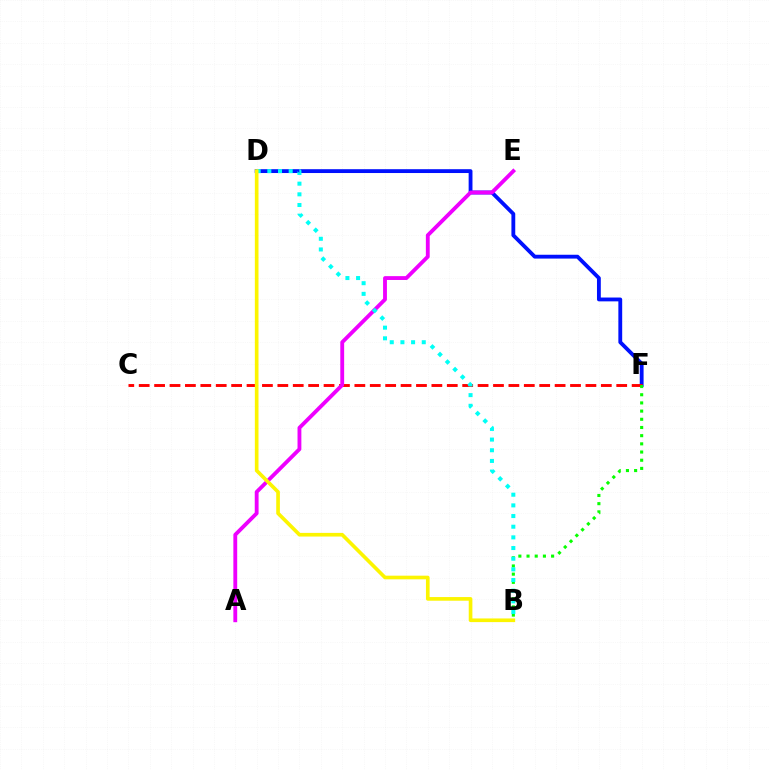{('D', 'F'): [{'color': '#0010ff', 'line_style': 'solid', 'thickness': 2.76}], ('C', 'F'): [{'color': '#ff0000', 'line_style': 'dashed', 'thickness': 2.09}], ('B', 'F'): [{'color': '#08ff00', 'line_style': 'dotted', 'thickness': 2.22}], ('A', 'E'): [{'color': '#ee00ff', 'line_style': 'solid', 'thickness': 2.77}], ('B', 'D'): [{'color': '#00fff6', 'line_style': 'dotted', 'thickness': 2.9}, {'color': '#fcf500', 'line_style': 'solid', 'thickness': 2.63}]}